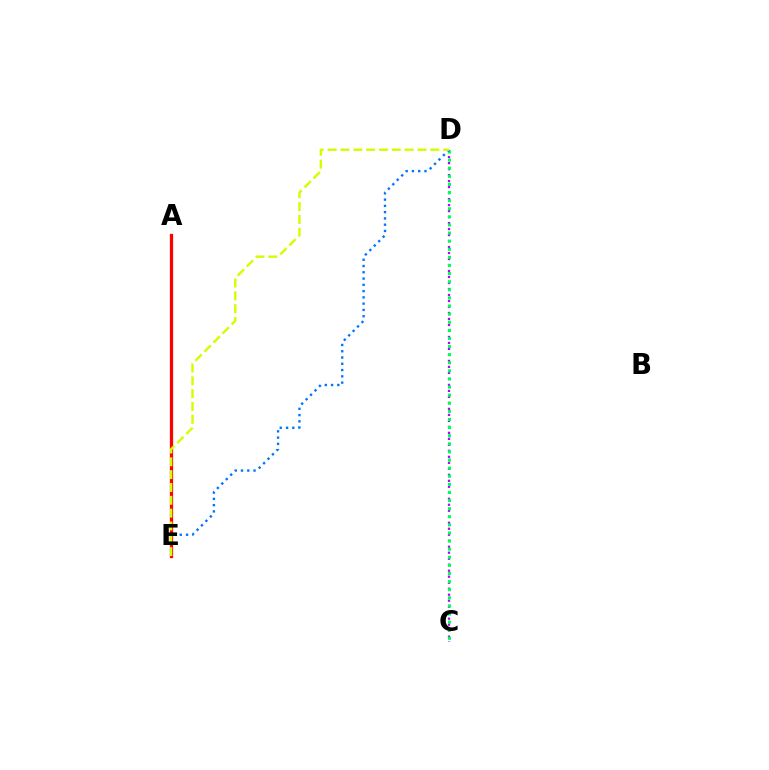{('C', 'D'): [{'color': '#b900ff', 'line_style': 'dotted', 'thickness': 1.63}, {'color': '#00ff5c', 'line_style': 'dotted', 'thickness': 2.2}], ('D', 'E'): [{'color': '#0074ff', 'line_style': 'dotted', 'thickness': 1.7}, {'color': '#d1ff00', 'line_style': 'dashed', 'thickness': 1.74}], ('A', 'E'): [{'color': '#ff0000', 'line_style': 'solid', 'thickness': 2.35}]}